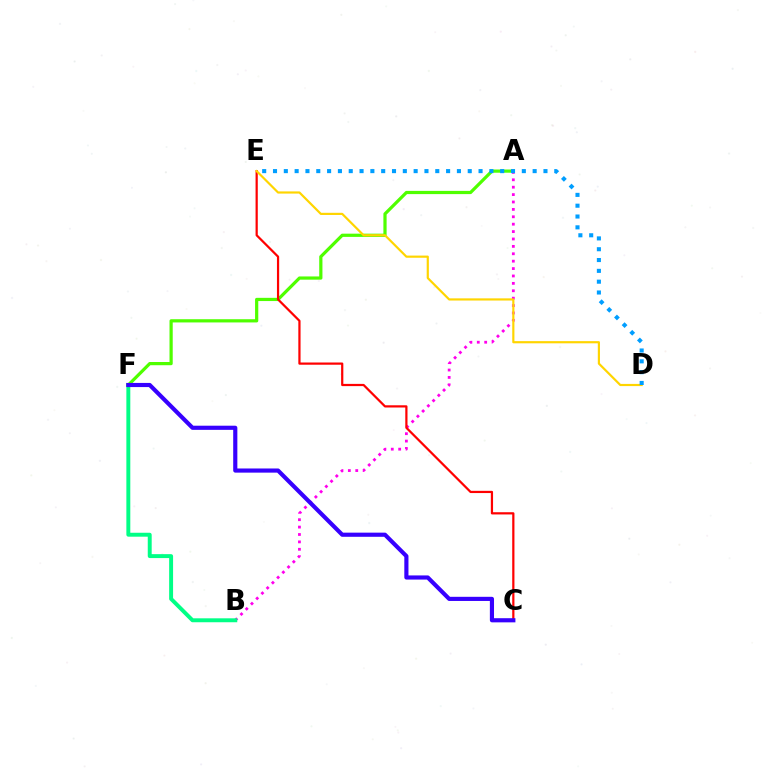{('A', 'B'): [{'color': '#ff00ed', 'line_style': 'dotted', 'thickness': 2.01}], ('B', 'F'): [{'color': '#00ff86', 'line_style': 'solid', 'thickness': 2.83}], ('A', 'F'): [{'color': '#4fff00', 'line_style': 'solid', 'thickness': 2.32}], ('C', 'E'): [{'color': '#ff0000', 'line_style': 'solid', 'thickness': 1.6}], ('D', 'E'): [{'color': '#ffd500', 'line_style': 'solid', 'thickness': 1.57}, {'color': '#009eff', 'line_style': 'dotted', 'thickness': 2.94}], ('C', 'F'): [{'color': '#3700ff', 'line_style': 'solid', 'thickness': 2.99}]}